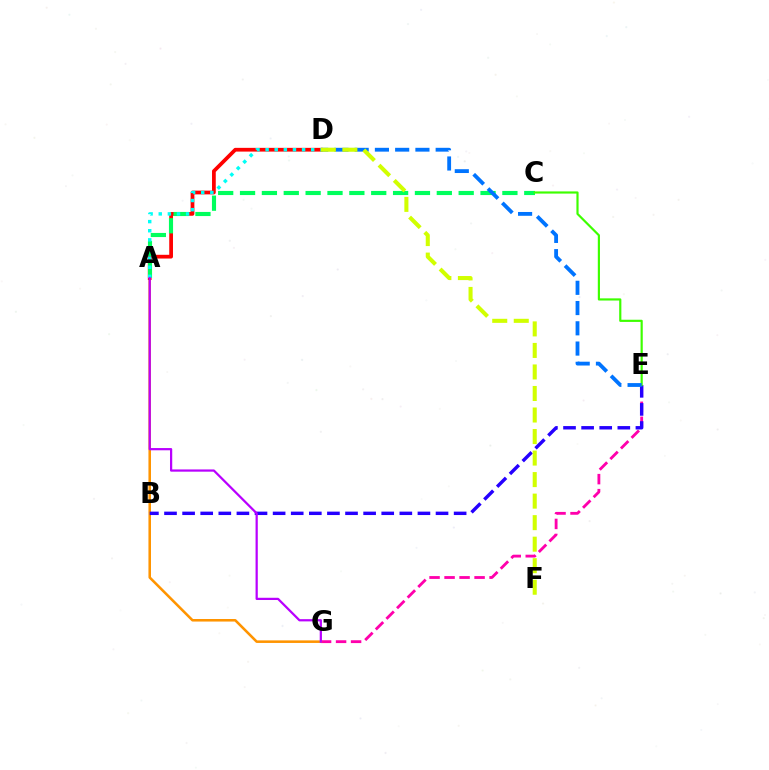{('E', 'G'): [{'color': '#ff00ac', 'line_style': 'dashed', 'thickness': 2.04}], ('A', 'G'): [{'color': '#ff9400', 'line_style': 'solid', 'thickness': 1.84}, {'color': '#b900ff', 'line_style': 'solid', 'thickness': 1.61}], ('B', 'E'): [{'color': '#2500ff', 'line_style': 'dashed', 'thickness': 2.46}], ('A', 'D'): [{'color': '#ff0000', 'line_style': 'solid', 'thickness': 2.69}, {'color': '#00fff6', 'line_style': 'dotted', 'thickness': 2.48}], ('A', 'C'): [{'color': '#00ff5c', 'line_style': 'dashed', 'thickness': 2.97}], ('C', 'E'): [{'color': '#3dff00', 'line_style': 'solid', 'thickness': 1.57}], ('D', 'E'): [{'color': '#0074ff', 'line_style': 'dashed', 'thickness': 2.75}], ('D', 'F'): [{'color': '#d1ff00', 'line_style': 'dashed', 'thickness': 2.92}]}